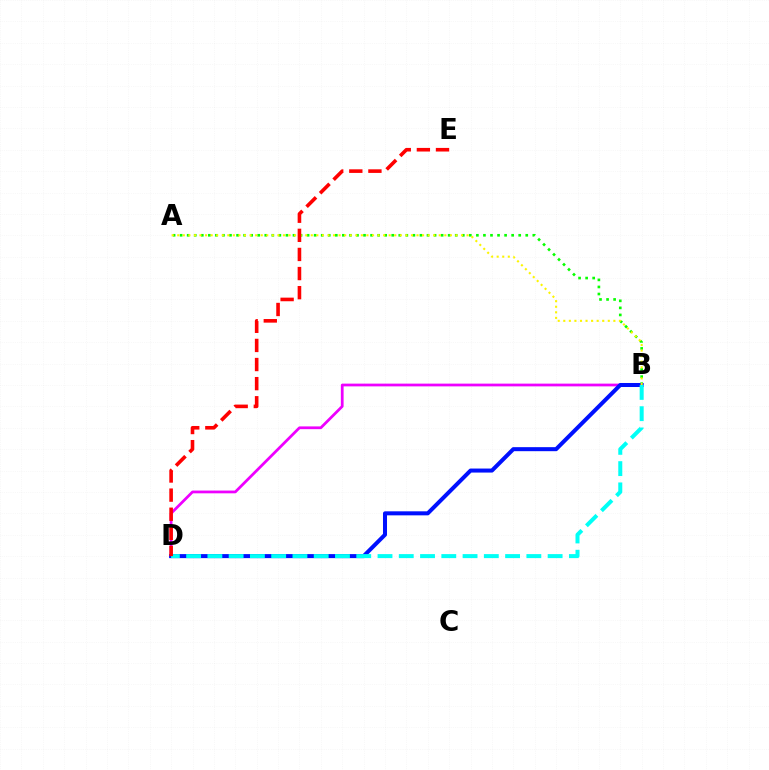{('A', 'B'): [{'color': '#08ff00', 'line_style': 'dotted', 'thickness': 1.92}, {'color': '#fcf500', 'line_style': 'dotted', 'thickness': 1.51}], ('B', 'D'): [{'color': '#ee00ff', 'line_style': 'solid', 'thickness': 1.98}, {'color': '#0010ff', 'line_style': 'solid', 'thickness': 2.9}, {'color': '#00fff6', 'line_style': 'dashed', 'thickness': 2.89}], ('D', 'E'): [{'color': '#ff0000', 'line_style': 'dashed', 'thickness': 2.6}]}